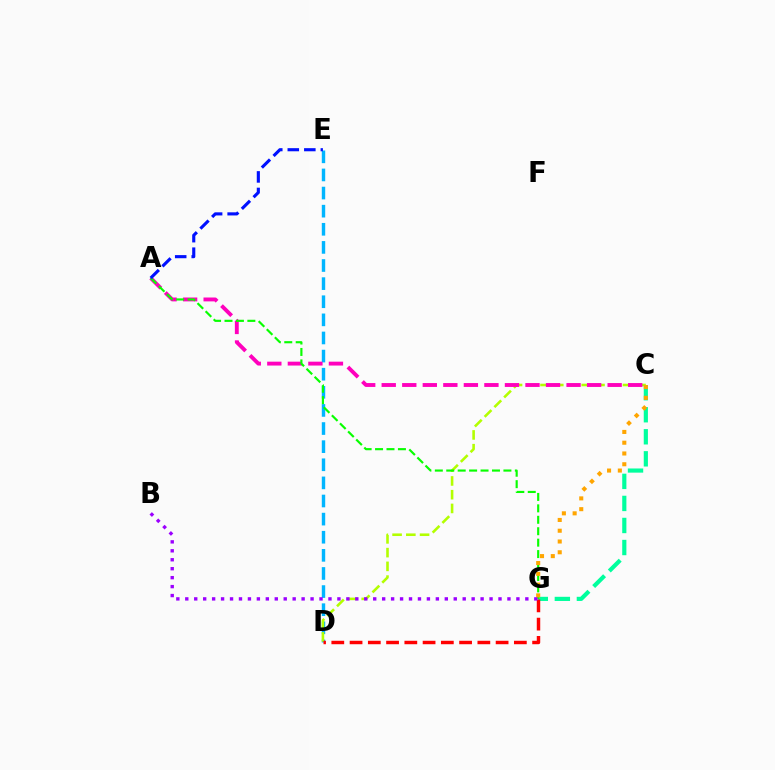{('D', 'E'): [{'color': '#00b5ff', 'line_style': 'dashed', 'thickness': 2.46}], ('C', 'D'): [{'color': '#b3ff00', 'line_style': 'dashed', 'thickness': 1.87}], ('C', 'G'): [{'color': '#00ff9d', 'line_style': 'dashed', 'thickness': 2.99}, {'color': '#ffa500', 'line_style': 'dotted', 'thickness': 2.93}], ('A', 'C'): [{'color': '#ff00bd', 'line_style': 'dashed', 'thickness': 2.79}], ('A', 'G'): [{'color': '#08ff00', 'line_style': 'dashed', 'thickness': 1.55}], ('D', 'G'): [{'color': '#ff0000', 'line_style': 'dashed', 'thickness': 2.48}], ('B', 'G'): [{'color': '#9b00ff', 'line_style': 'dotted', 'thickness': 2.43}], ('A', 'E'): [{'color': '#0010ff', 'line_style': 'dashed', 'thickness': 2.25}]}